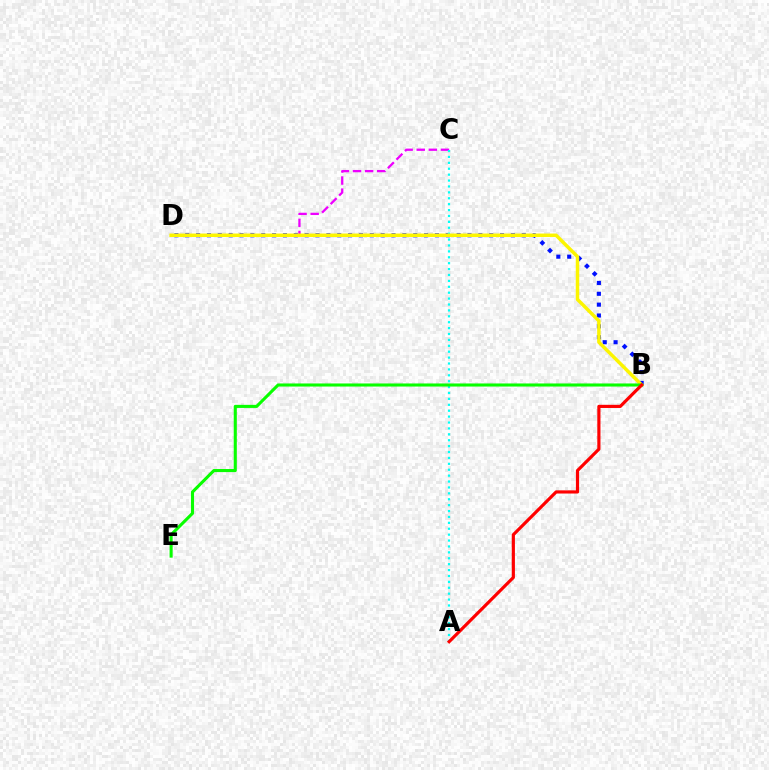{('C', 'D'): [{'color': '#ee00ff', 'line_style': 'dashed', 'thickness': 1.64}], ('B', 'D'): [{'color': '#0010ff', 'line_style': 'dotted', 'thickness': 2.95}, {'color': '#fcf500', 'line_style': 'solid', 'thickness': 2.5}], ('A', 'C'): [{'color': '#00fff6', 'line_style': 'dotted', 'thickness': 1.6}], ('B', 'E'): [{'color': '#08ff00', 'line_style': 'solid', 'thickness': 2.22}], ('A', 'B'): [{'color': '#ff0000', 'line_style': 'solid', 'thickness': 2.28}]}